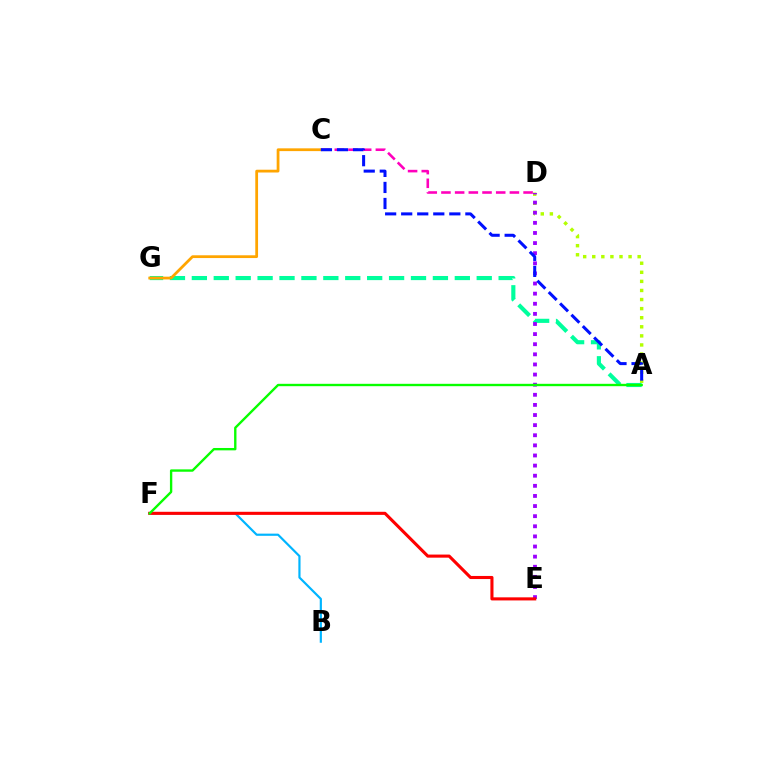{('A', 'D'): [{'color': '#b3ff00', 'line_style': 'dotted', 'thickness': 2.47}], ('A', 'G'): [{'color': '#00ff9d', 'line_style': 'dashed', 'thickness': 2.98}], ('C', 'D'): [{'color': '#ff00bd', 'line_style': 'dashed', 'thickness': 1.86}], ('D', 'E'): [{'color': '#9b00ff', 'line_style': 'dotted', 'thickness': 2.75}], ('B', 'F'): [{'color': '#00b5ff', 'line_style': 'solid', 'thickness': 1.57}], ('E', 'F'): [{'color': '#ff0000', 'line_style': 'solid', 'thickness': 2.23}], ('C', 'G'): [{'color': '#ffa500', 'line_style': 'solid', 'thickness': 2.0}], ('A', 'C'): [{'color': '#0010ff', 'line_style': 'dashed', 'thickness': 2.18}], ('A', 'F'): [{'color': '#08ff00', 'line_style': 'solid', 'thickness': 1.7}]}